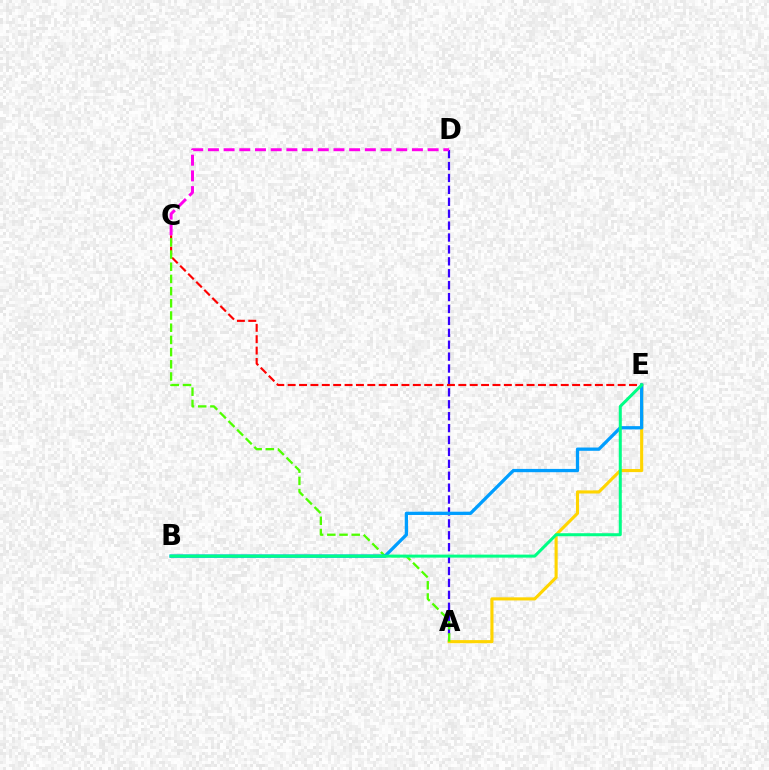{('A', 'D'): [{'color': '#3700ff', 'line_style': 'dashed', 'thickness': 1.62}], ('A', 'E'): [{'color': '#ffd500', 'line_style': 'solid', 'thickness': 2.24}], ('C', 'E'): [{'color': '#ff0000', 'line_style': 'dashed', 'thickness': 1.55}], ('A', 'C'): [{'color': '#4fff00', 'line_style': 'dashed', 'thickness': 1.66}], ('C', 'D'): [{'color': '#ff00ed', 'line_style': 'dashed', 'thickness': 2.13}], ('B', 'E'): [{'color': '#009eff', 'line_style': 'solid', 'thickness': 2.36}, {'color': '#00ff86', 'line_style': 'solid', 'thickness': 2.17}]}